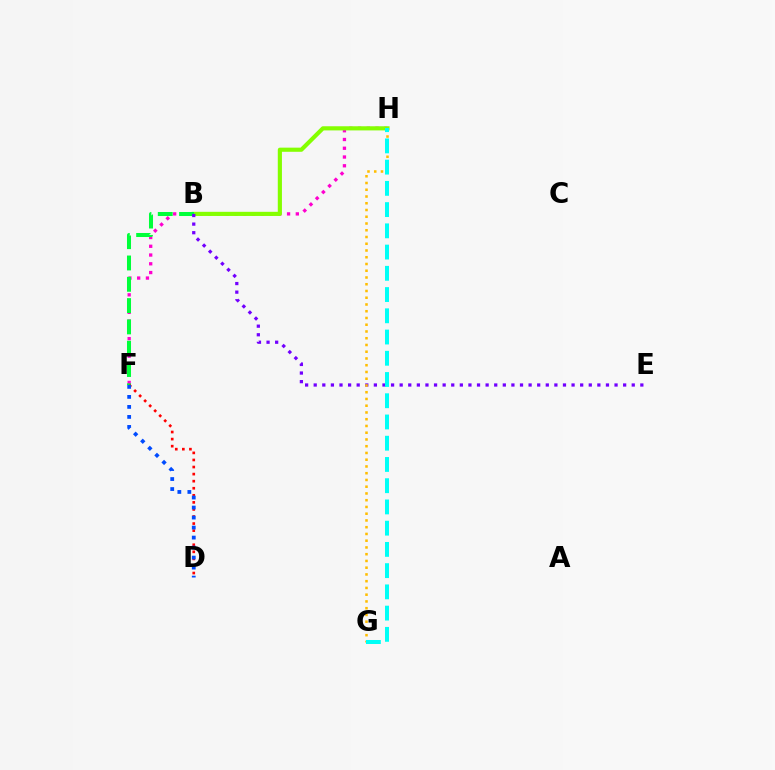{('F', 'H'): [{'color': '#ff00cf', 'line_style': 'dotted', 'thickness': 2.38}], ('B', 'H'): [{'color': '#84ff00', 'line_style': 'solid', 'thickness': 2.98}], ('B', 'F'): [{'color': '#00ff39', 'line_style': 'dashed', 'thickness': 2.89}], ('D', 'F'): [{'color': '#ff0000', 'line_style': 'dotted', 'thickness': 1.92}, {'color': '#004bff', 'line_style': 'dotted', 'thickness': 2.72}], ('B', 'E'): [{'color': '#7200ff', 'line_style': 'dotted', 'thickness': 2.34}], ('G', 'H'): [{'color': '#ffbd00', 'line_style': 'dotted', 'thickness': 1.83}, {'color': '#00fff6', 'line_style': 'dashed', 'thickness': 2.89}]}